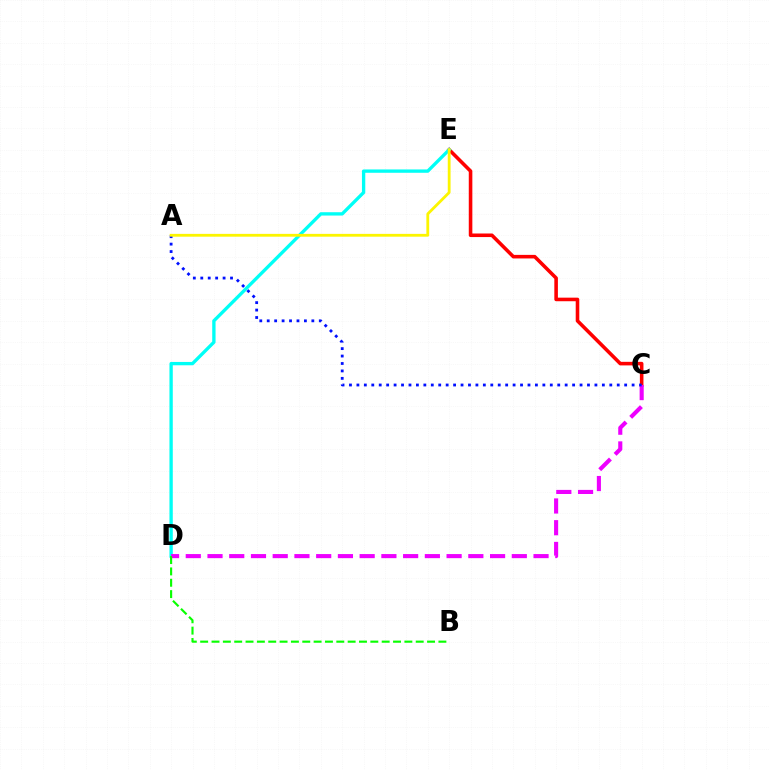{('C', 'E'): [{'color': '#ff0000', 'line_style': 'solid', 'thickness': 2.57}], ('D', 'E'): [{'color': '#00fff6', 'line_style': 'solid', 'thickness': 2.4}], ('C', 'D'): [{'color': '#ee00ff', 'line_style': 'dashed', 'thickness': 2.95}], ('B', 'D'): [{'color': '#08ff00', 'line_style': 'dashed', 'thickness': 1.54}], ('A', 'C'): [{'color': '#0010ff', 'line_style': 'dotted', 'thickness': 2.02}], ('A', 'E'): [{'color': '#fcf500', 'line_style': 'solid', 'thickness': 2.02}]}